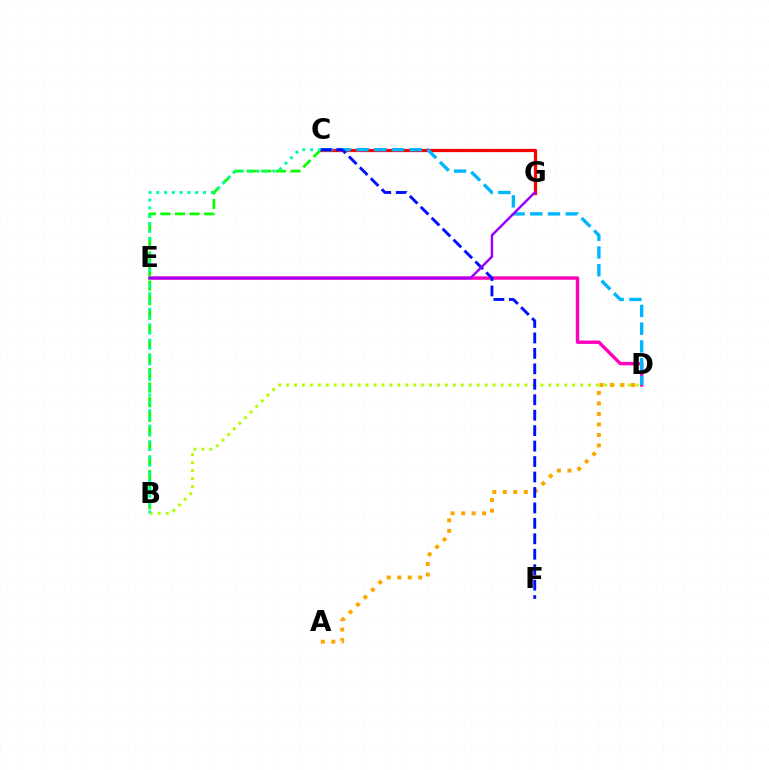{('B', 'D'): [{'color': '#b3ff00', 'line_style': 'dotted', 'thickness': 2.16}], ('B', 'C'): [{'color': '#08ff00', 'line_style': 'dashed', 'thickness': 1.98}, {'color': '#00ff9d', 'line_style': 'dotted', 'thickness': 2.12}], ('D', 'E'): [{'color': '#ff00bd', 'line_style': 'solid', 'thickness': 2.46}], ('C', 'G'): [{'color': '#ff0000', 'line_style': 'solid', 'thickness': 2.33}], ('C', 'D'): [{'color': '#00b5ff', 'line_style': 'dashed', 'thickness': 2.41}], ('A', 'D'): [{'color': '#ffa500', 'line_style': 'dotted', 'thickness': 2.85}], ('C', 'F'): [{'color': '#0010ff', 'line_style': 'dashed', 'thickness': 2.1}], ('E', 'G'): [{'color': '#9b00ff', 'line_style': 'solid', 'thickness': 1.76}]}